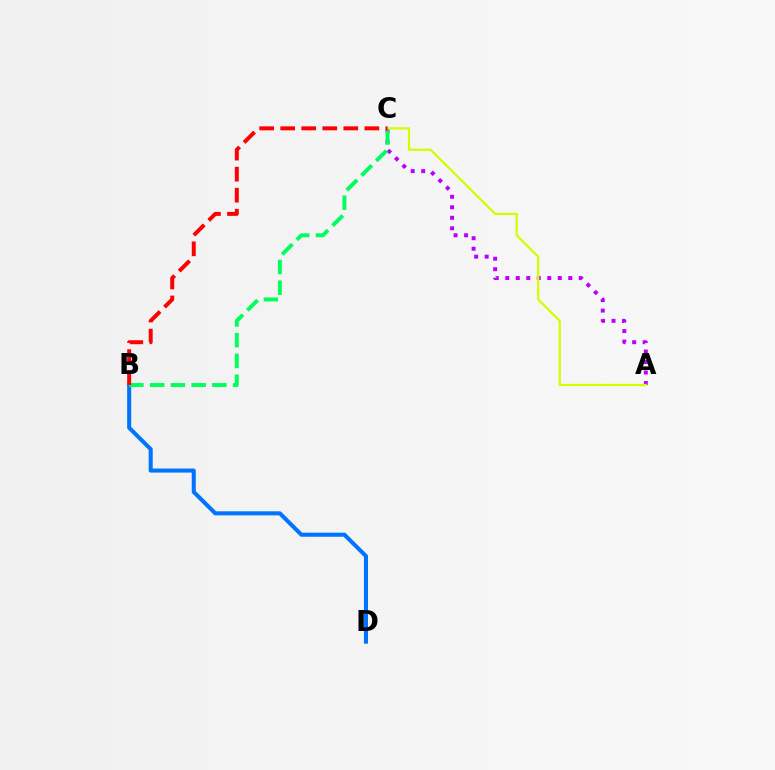{('A', 'C'): [{'color': '#b900ff', 'line_style': 'dotted', 'thickness': 2.85}, {'color': '#d1ff00', 'line_style': 'solid', 'thickness': 1.62}], ('B', 'D'): [{'color': '#0074ff', 'line_style': 'solid', 'thickness': 2.92}], ('B', 'C'): [{'color': '#00ff5c', 'line_style': 'dashed', 'thickness': 2.82}, {'color': '#ff0000', 'line_style': 'dashed', 'thickness': 2.86}]}